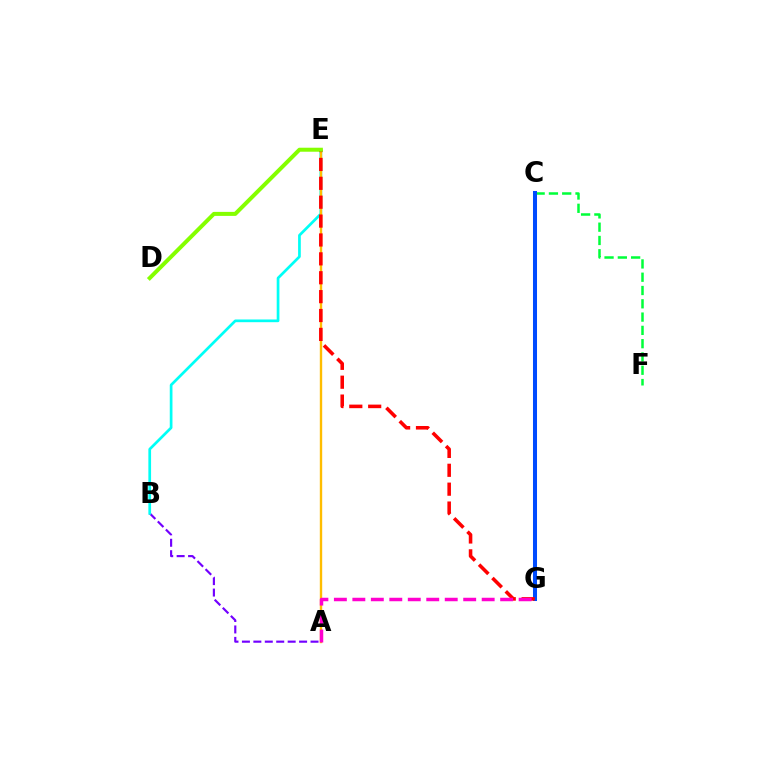{('A', 'B'): [{'color': '#7200ff', 'line_style': 'dashed', 'thickness': 1.55}], ('B', 'E'): [{'color': '#00fff6', 'line_style': 'solid', 'thickness': 1.95}], ('C', 'F'): [{'color': '#00ff39', 'line_style': 'dashed', 'thickness': 1.81}], ('C', 'G'): [{'color': '#004bff', 'line_style': 'solid', 'thickness': 2.9}], ('A', 'E'): [{'color': '#ffbd00', 'line_style': 'solid', 'thickness': 1.72}], ('E', 'G'): [{'color': '#ff0000', 'line_style': 'dashed', 'thickness': 2.57}], ('A', 'G'): [{'color': '#ff00cf', 'line_style': 'dashed', 'thickness': 2.51}], ('D', 'E'): [{'color': '#84ff00', 'line_style': 'solid', 'thickness': 2.89}]}